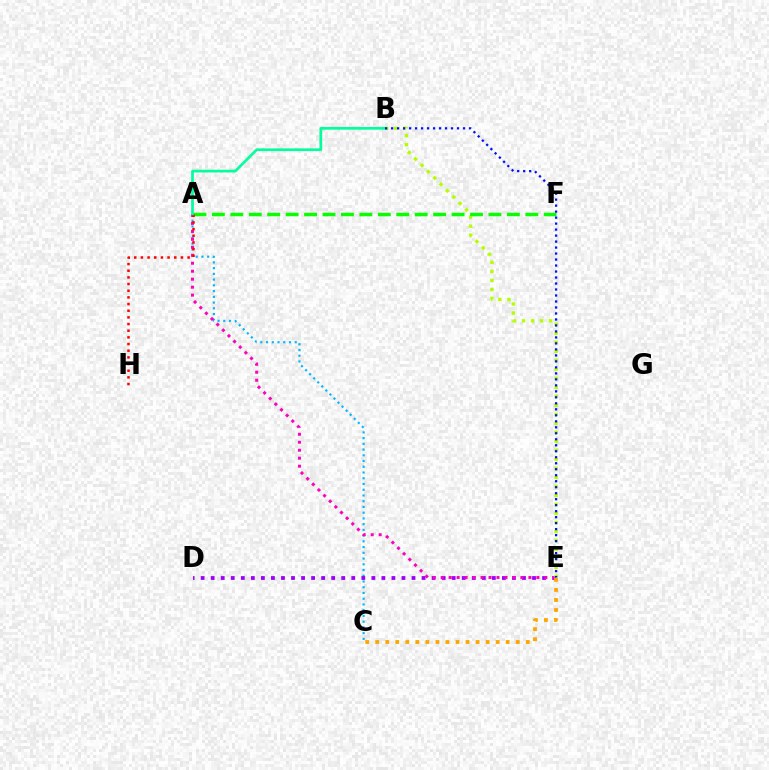{('A', 'C'): [{'color': '#00b5ff', 'line_style': 'dotted', 'thickness': 1.56}], ('D', 'E'): [{'color': '#9b00ff', 'line_style': 'dotted', 'thickness': 2.73}], ('A', 'E'): [{'color': '#ff00bd', 'line_style': 'dotted', 'thickness': 2.17}], ('C', 'E'): [{'color': '#ffa500', 'line_style': 'dotted', 'thickness': 2.73}], ('B', 'E'): [{'color': '#b3ff00', 'line_style': 'dotted', 'thickness': 2.45}, {'color': '#0010ff', 'line_style': 'dotted', 'thickness': 1.63}], ('A', 'F'): [{'color': '#08ff00', 'line_style': 'dashed', 'thickness': 2.5}], ('A', 'H'): [{'color': '#ff0000', 'line_style': 'dotted', 'thickness': 1.81}], ('A', 'B'): [{'color': '#00ff9d', 'line_style': 'solid', 'thickness': 1.95}]}